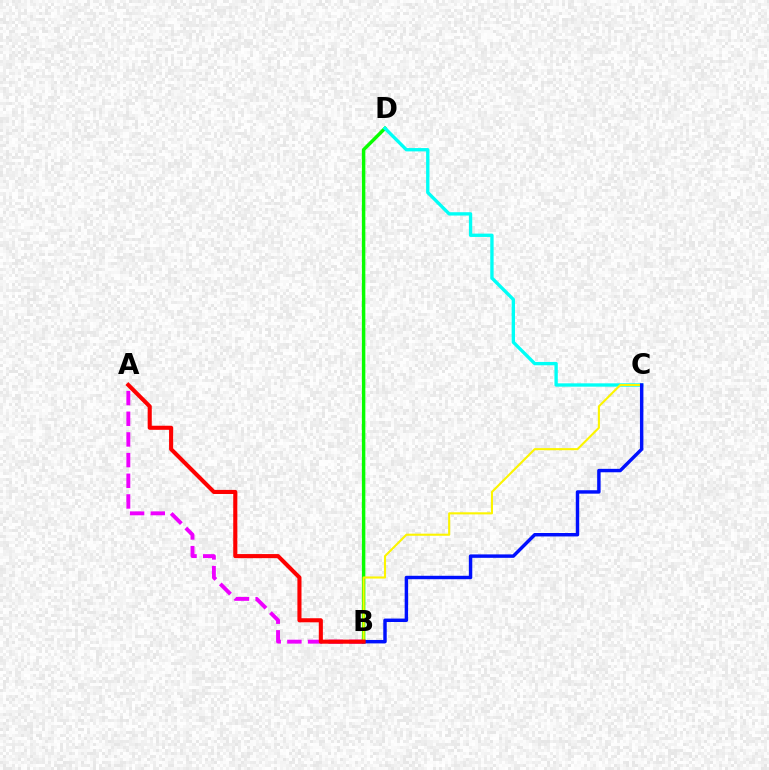{('B', 'D'): [{'color': '#08ff00', 'line_style': 'solid', 'thickness': 2.48}], ('C', 'D'): [{'color': '#00fff6', 'line_style': 'solid', 'thickness': 2.4}], ('A', 'B'): [{'color': '#ee00ff', 'line_style': 'dashed', 'thickness': 2.81}, {'color': '#ff0000', 'line_style': 'solid', 'thickness': 2.94}], ('B', 'C'): [{'color': '#fcf500', 'line_style': 'solid', 'thickness': 1.51}, {'color': '#0010ff', 'line_style': 'solid', 'thickness': 2.47}]}